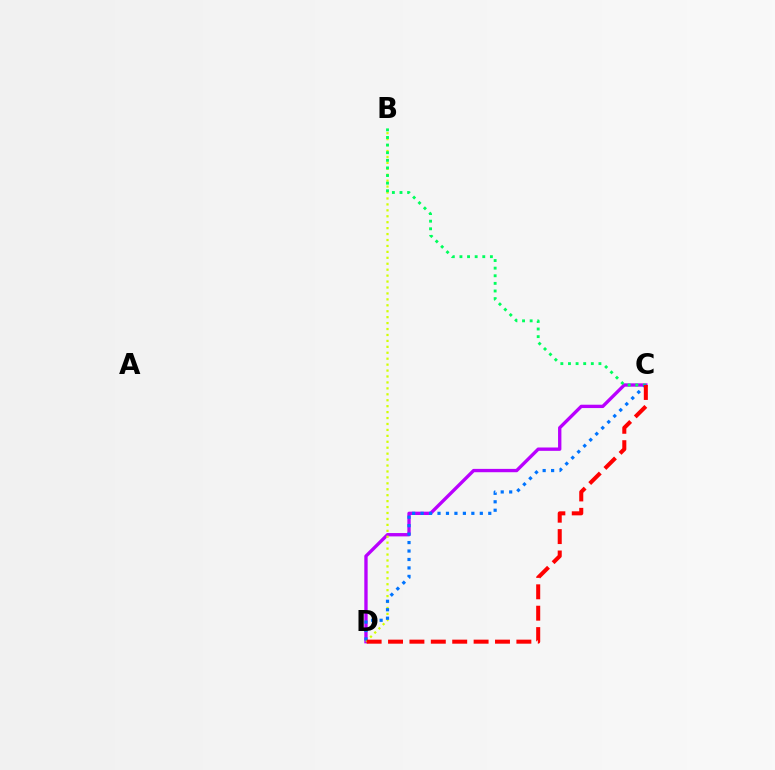{('C', 'D'): [{'color': '#b900ff', 'line_style': 'solid', 'thickness': 2.41}, {'color': '#0074ff', 'line_style': 'dotted', 'thickness': 2.3}, {'color': '#ff0000', 'line_style': 'dashed', 'thickness': 2.91}], ('B', 'D'): [{'color': '#d1ff00', 'line_style': 'dotted', 'thickness': 1.61}], ('B', 'C'): [{'color': '#00ff5c', 'line_style': 'dotted', 'thickness': 2.07}]}